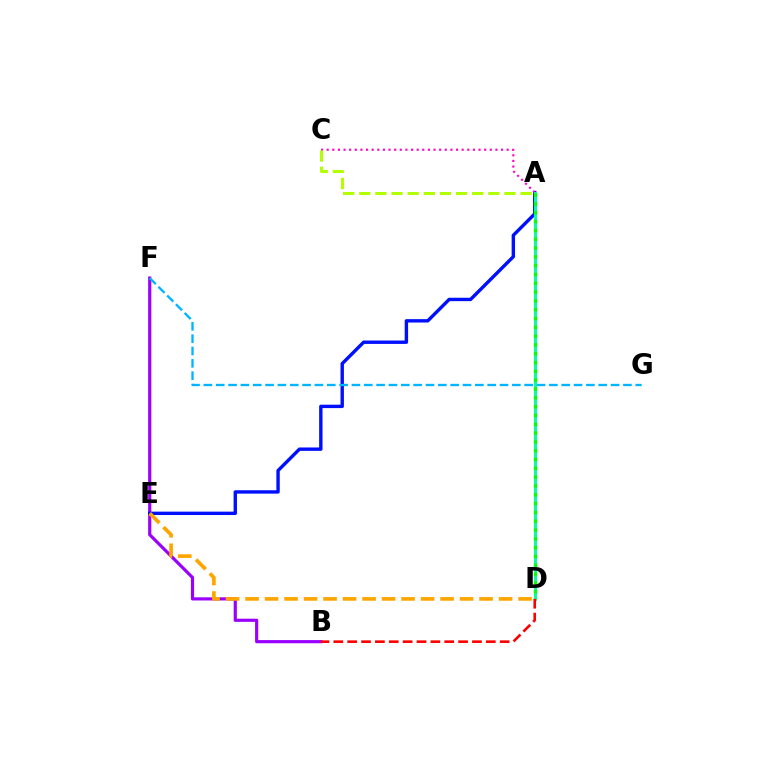{('B', 'F'): [{'color': '#9b00ff', 'line_style': 'solid', 'thickness': 2.29}], ('A', 'E'): [{'color': '#0010ff', 'line_style': 'solid', 'thickness': 2.44}], ('A', 'C'): [{'color': '#ff00bd', 'line_style': 'dotted', 'thickness': 1.53}, {'color': '#b3ff00', 'line_style': 'dashed', 'thickness': 2.19}], ('A', 'D'): [{'color': '#00ff9d', 'line_style': 'solid', 'thickness': 2.13}, {'color': '#08ff00', 'line_style': 'dotted', 'thickness': 2.39}], ('B', 'D'): [{'color': '#ff0000', 'line_style': 'dashed', 'thickness': 1.88}], ('D', 'E'): [{'color': '#ffa500', 'line_style': 'dashed', 'thickness': 2.65}], ('F', 'G'): [{'color': '#00b5ff', 'line_style': 'dashed', 'thickness': 1.68}]}